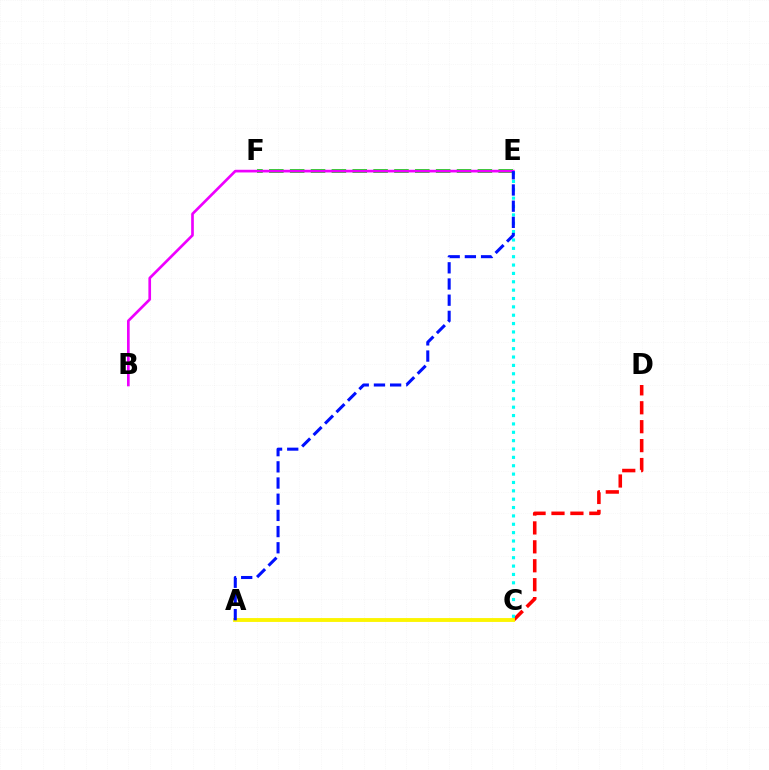{('C', 'D'): [{'color': '#ff0000', 'line_style': 'dashed', 'thickness': 2.57}], ('A', 'C'): [{'color': '#fcf500', 'line_style': 'solid', 'thickness': 2.78}], ('E', 'F'): [{'color': '#08ff00', 'line_style': 'dashed', 'thickness': 2.83}], ('B', 'E'): [{'color': '#ee00ff', 'line_style': 'solid', 'thickness': 1.93}], ('C', 'E'): [{'color': '#00fff6', 'line_style': 'dotted', 'thickness': 2.27}], ('A', 'E'): [{'color': '#0010ff', 'line_style': 'dashed', 'thickness': 2.2}]}